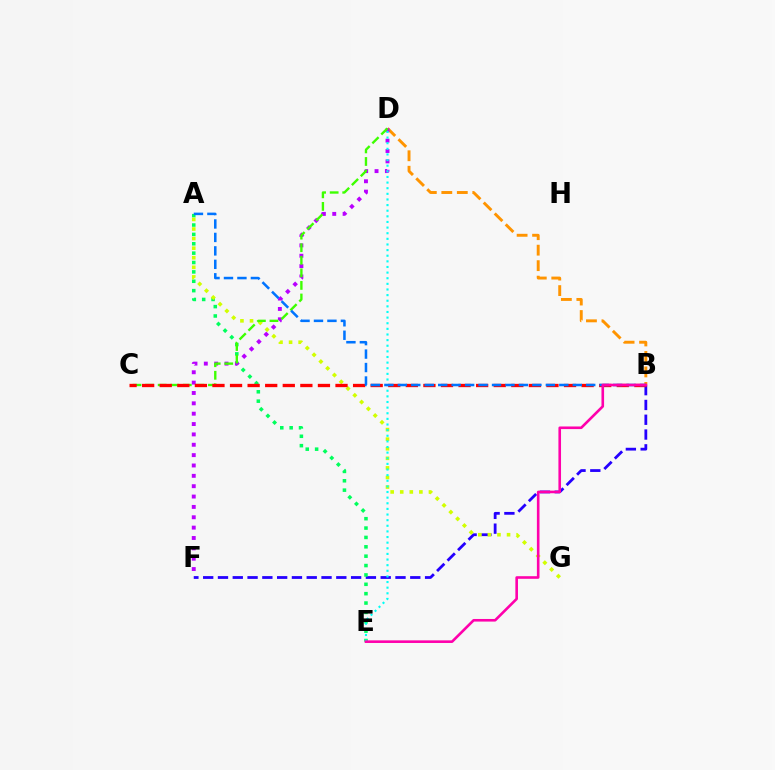{('B', 'F'): [{'color': '#2500ff', 'line_style': 'dashed', 'thickness': 2.01}], ('B', 'D'): [{'color': '#ff9400', 'line_style': 'dashed', 'thickness': 2.1}], ('A', 'E'): [{'color': '#00ff5c', 'line_style': 'dotted', 'thickness': 2.55}], ('D', 'F'): [{'color': '#b900ff', 'line_style': 'dotted', 'thickness': 2.81}], ('A', 'G'): [{'color': '#d1ff00', 'line_style': 'dotted', 'thickness': 2.6}], ('D', 'E'): [{'color': '#00fff6', 'line_style': 'dotted', 'thickness': 1.53}], ('C', 'D'): [{'color': '#3dff00', 'line_style': 'dashed', 'thickness': 1.71}], ('B', 'C'): [{'color': '#ff0000', 'line_style': 'dashed', 'thickness': 2.39}], ('A', 'B'): [{'color': '#0074ff', 'line_style': 'dashed', 'thickness': 1.83}], ('B', 'E'): [{'color': '#ff00ac', 'line_style': 'solid', 'thickness': 1.88}]}